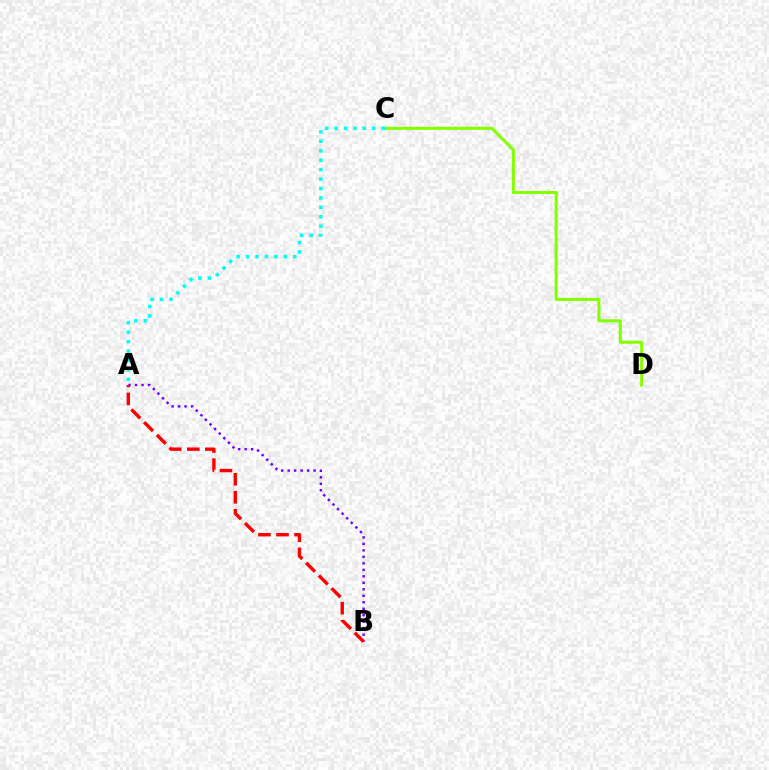{('A', 'B'): [{'color': '#7200ff', 'line_style': 'dotted', 'thickness': 1.76}, {'color': '#ff0000', 'line_style': 'dashed', 'thickness': 2.45}], ('C', 'D'): [{'color': '#84ff00', 'line_style': 'solid', 'thickness': 2.19}], ('A', 'C'): [{'color': '#00fff6', 'line_style': 'dotted', 'thickness': 2.56}]}